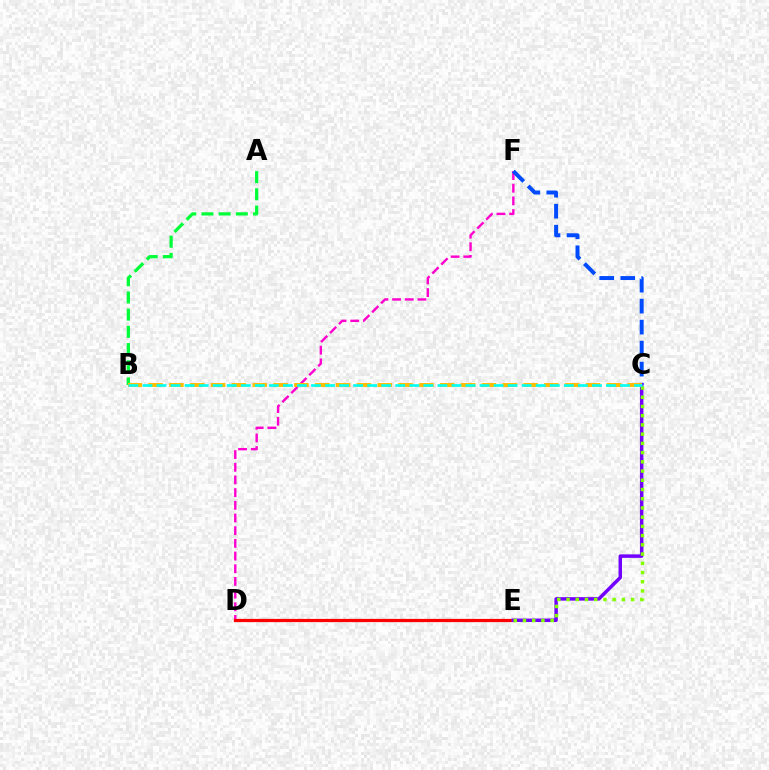{('D', 'F'): [{'color': '#ff00cf', 'line_style': 'dashed', 'thickness': 1.72}], ('D', 'E'): [{'color': '#ff0000', 'line_style': 'solid', 'thickness': 2.32}], ('C', 'F'): [{'color': '#004bff', 'line_style': 'dashed', 'thickness': 2.85}], ('C', 'E'): [{'color': '#7200ff', 'line_style': 'solid', 'thickness': 2.5}, {'color': '#84ff00', 'line_style': 'dotted', 'thickness': 2.51}], ('A', 'B'): [{'color': '#00ff39', 'line_style': 'dashed', 'thickness': 2.34}], ('B', 'C'): [{'color': '#ffbd00', 'line_style': 'dashed', 'thickness': 2.83}, {'color': '#00fff6', 'line_style': 'dashed', 'thickness': 1.91}]}